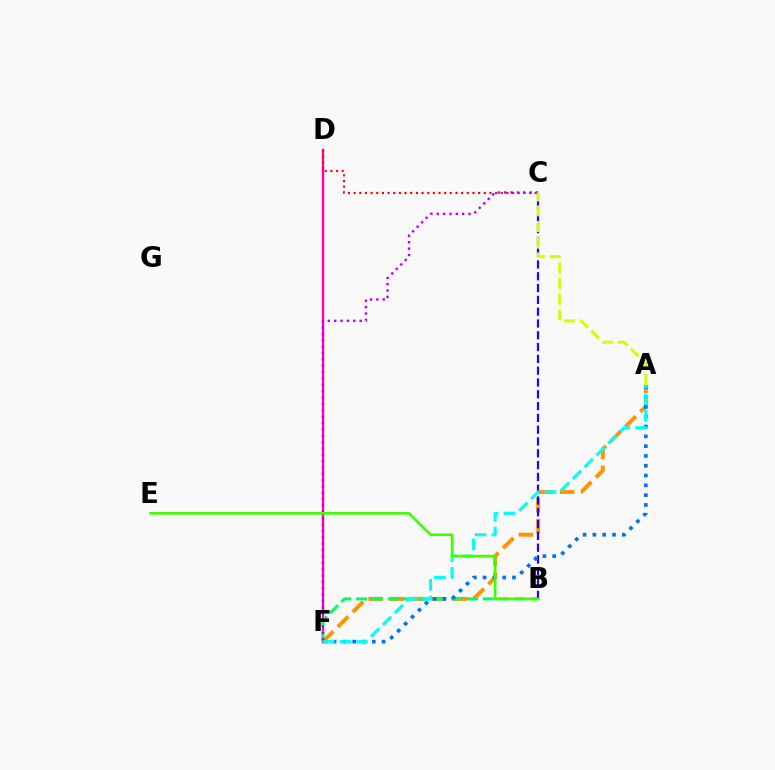{('A', 'F'): [{'color': '#ff9400', 'line_style': 'dashed', 'thickness': 2.86}, {'color': '#0074ff', 'line_style': 'dotted', 'thickness': 2.66}, {'color': '#00fff6', 'line_style': 'dashed', 'thickness': 2.27}], ('D', 'F'): [{'color': '#ff00ac', 'line_style': 'solid', 'thickness': 1.68}], ('B', 'F'): [{'color': '#00ff5c', 'line_style': 'dashed', 'thickness': 2.15}], ('C', 'D'): [{'color': '#ff0000', 'line_style': 'dotted', 'thickness': 1.54}], ('C', 'F'): [{'color': '#b900ff', 'line_style': 'dotted', 'thickness': 1.73}], ('B', 'C'): [{'color': '#2500ff', 'line_style': 'dashed', 'thickness': 1.6}], ('B', 'E'): [{'color': '#3dff00', 'line_style': 'solid', 'thickness': 1.91}], ('A', 'C'): [{'color': '#d1ff00', 'line_style': 'dashed', 'thickness': 2.13}]}